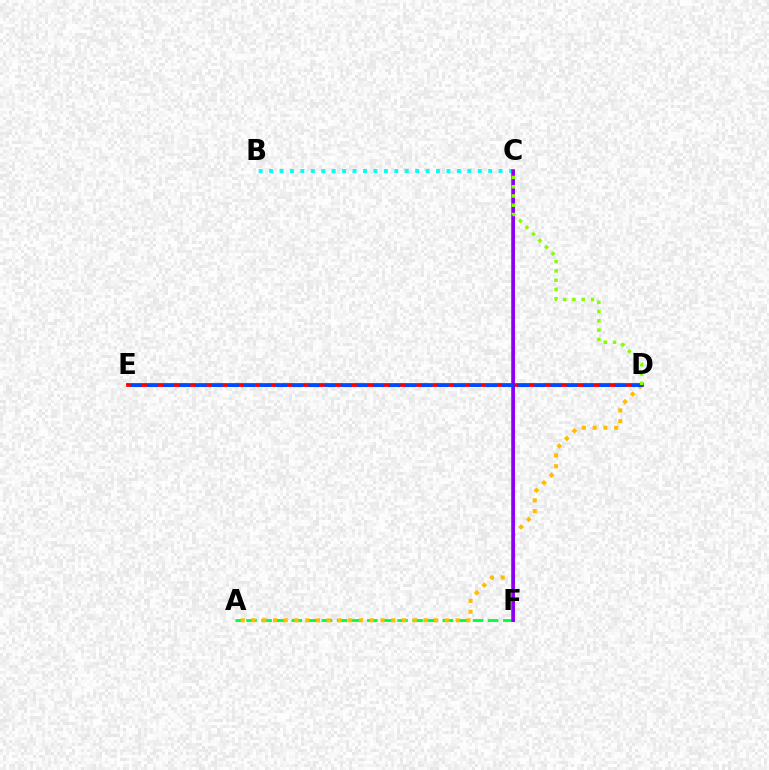{('B', 'C'): [{'color': '#00fff6', 'line_style': 'dotted', 'thickness': 2.83}], ('A', 'F'): [{'color': '#00ff39', 'line_style': 'dashed', 'thickness': 2.05}], ('A', 'D'): [{'color': '#ffbd00', 'line_style': 'dotted', 'thickness': 2.92}], ('C', 'F'): [{'color': '#ff00cf', 'line_style': 'solid', 'thickness': 2.76}, {'color': '#7200ff', 'line_style': 'solid', 'thickness': 1.84}], ('D', 'E'): [{'color': '#ff0000', 'line_style': 'solid', 'thickness': 2.73}, {'color': '#004bff', 'line_style': 'dashed', 'thickness': 2.19}], ('C', 'D'): [{'color': '#84ff00', 'line_style': 'dotted', 'thickness': 2.52}]}